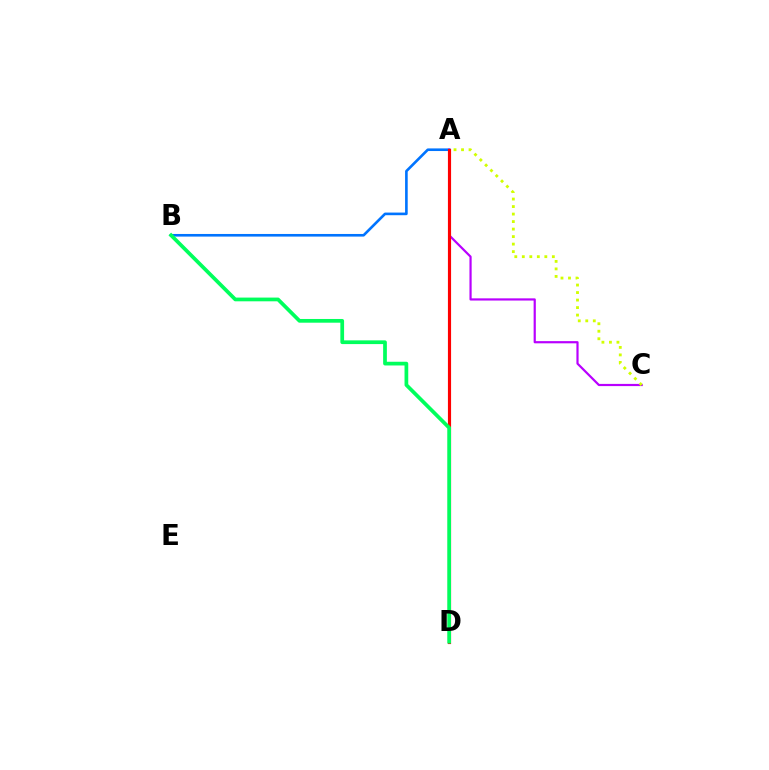{('A', 'B'): [{'color': '#0074ff', 'line_style': 'solid', 'thickness': 1.89}], ('A', 'C'): [{'color': '#b900ff', 'line_style': 'solid', 'thickness': 1.58}, {'color': '#d1ff00', 'line_style': 'dotted', 'thickness': 2.04}], ('A', 'D'): [{'color': '#ff0000', 'line_style': 'solid', 'thickness': 2.27}], ('B', 'D'): [{'color': '#00ff5c', 'line_style': 'solid', 'thickness': 2.68}]}